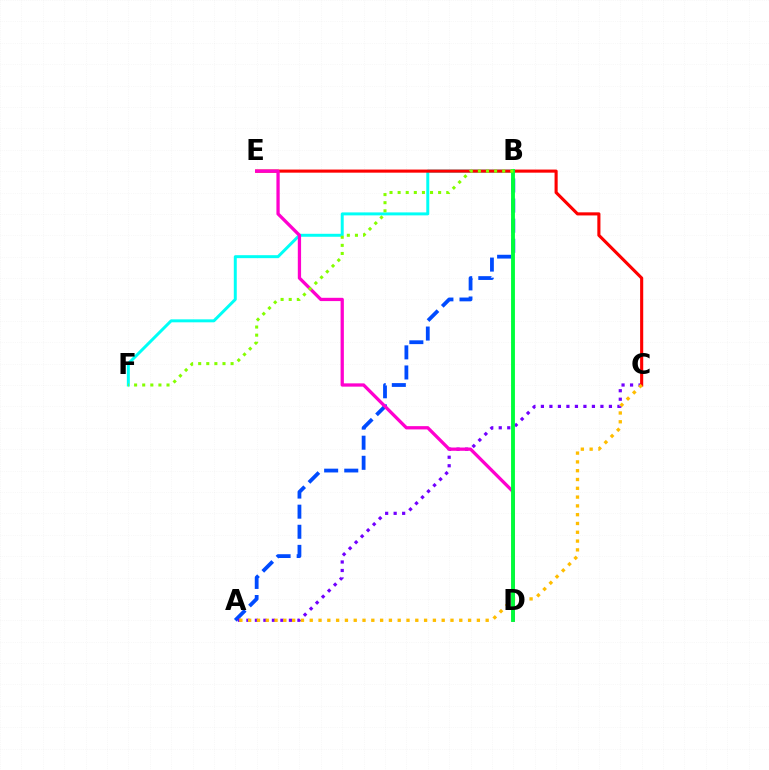{('A', 'B'): [{'color': '#004bff', 'line_style': 'dashed', 'thickness': 2.73}], ('A', 'C'): [{'color': '#7200ff', 'line_style': 'dotted', 'thickness': 2.31}, {'color': '#ffbd00', 'line_style': 'dotted', 'thickness': 2.39}], ('B', 'F'): [{'color': '#00fff6', 'line_style': 'solid', 'thickness': 2.14}, {'color': '#84ff00', 'line_style': 'dotted', 'thickness': 2.2}], ('C', 'E'): [{'color': '#ff0000', 'line_style': 'solid', 'thickness': 2.24}], ('D', 'E'): [{'color': '#ff00cf', 'line_style': 'solid', 'thickness': 2.36}], ('B', 'D'): [{'color': '#00ff39', 'line_style': 'solid', 'thickness': 2.79}]}